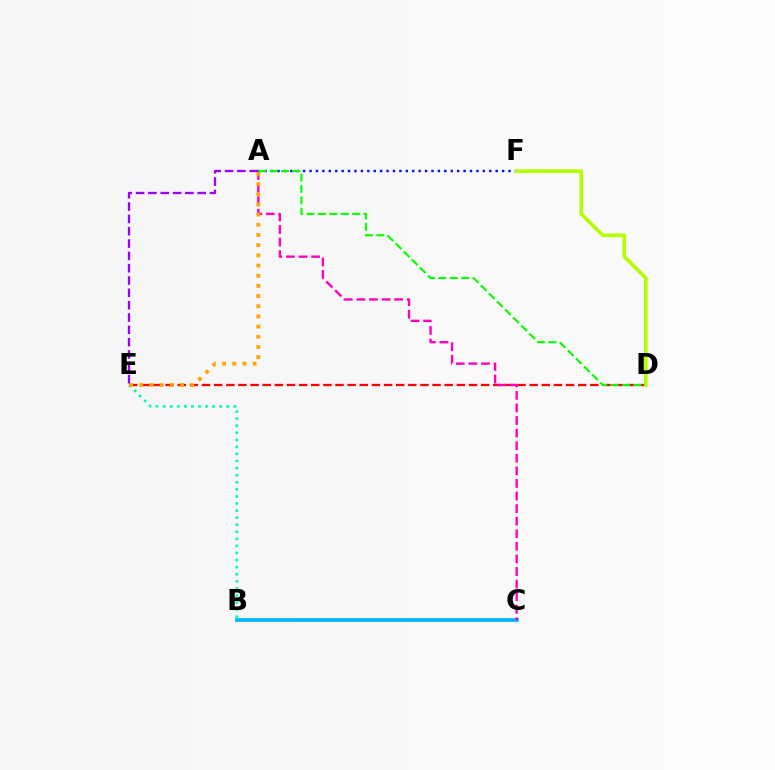{('B', 'C'): [{'color': '#00b5ff', 'line_style': 'solid', 'thickness': 2.68}], ('D', 'E'): [{'color': '#ff0000', 'line_style': 'dashed', 'thickness': 1.65}], ('A', 'F'): [{'color': '#0010ff', 'line_style': 'dotted', 'thickness': 1.74}], ('A', 'C'): [{'color': '#ff00bd', 'line_style': 'dashed', 'thickness': 1.71}], ('B', 'E'): [{'color': '#00ff9d', 'line_style': 'dotted', 'thickness': 1.92}], ('A', 'D'): [{'color': '#08ff00', 'line_style': 'dashed', 'thickness': 1.55}], ('A', 'E'): [{'color': '#ffa500', 'line_style': 'dotted', 'thickness': 2.77}, {'color': '#9b00ff', 'line_style': 'dashed', 'thickness': 1.67}], ('D', 'F'): [{'color': '#b3ff00', 'line_style': 'solid', 'thickness': 2.62}]}